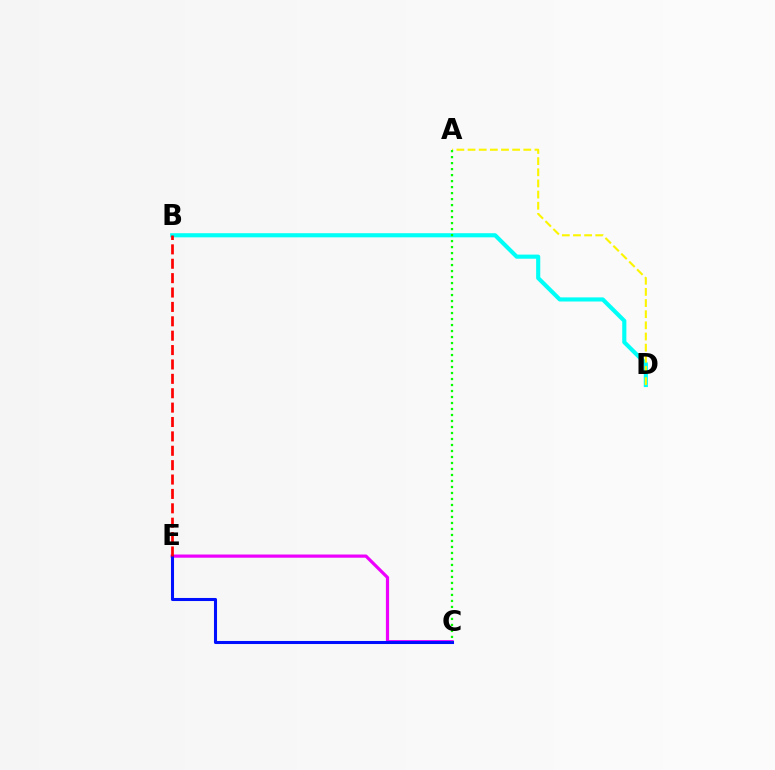{('C', 'E'): [{'color': '#ee00ff', 'line_style': 'solid', 'thickness': 2.3}, {'color': '#0010ff', 'line_style': 'solid', 'thickness': 2.2}], ('B', 'D'): [{'color': '#00fff6', 'line_style': 'solid', 'thickness': 2.97}], ('A', 'D'): [{'color': '#fcf500', 'line_style': 'dashed', 'thickness': 1.51}], ('A', 'C'): [{'color': '#08ff00', 'line_style': 'dotted', 'thickness': 1.63}], ('B', 'E'): [{'color': '#ff0000', 'line_style': 'dashed', 'thickness': 1.95}]}